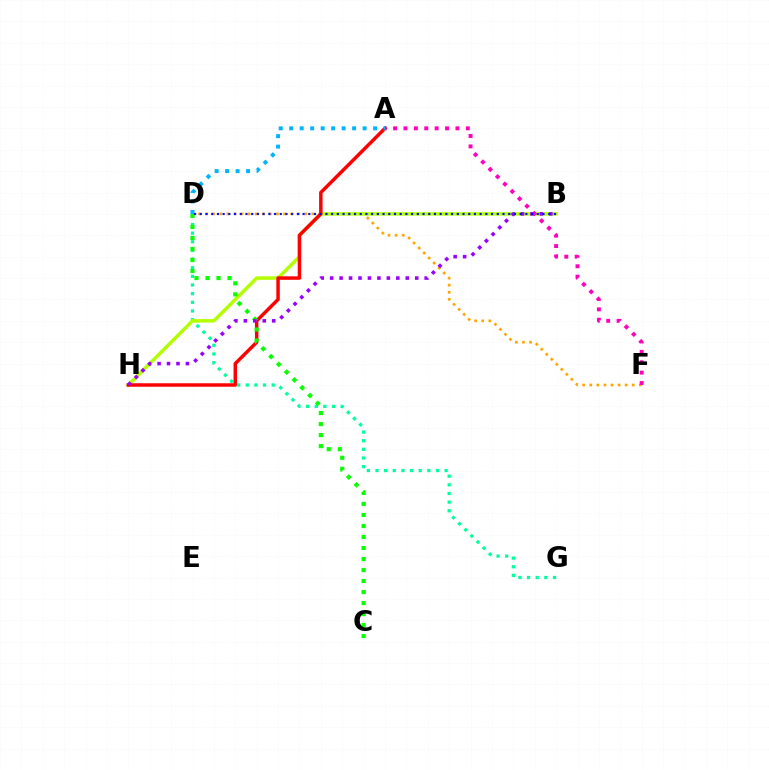{('D', 'F'): [{'color': '#ffa500', 'line_style': 'dotted', 'thickness': 1.92}], ('D', 'G'): [{'color': '#00ff9d', 'line_style': 'dotted', 'thickness': 2.35}], ('B', 'H'): [{'color': '#b3ff00', 'line_style': 'solid', 'thickness': 2.51}, {'color': '#9b00ff', 'line_style': 'dotted', 'thickness': 2.57}], ('A', 'H'): [{'color': '#ff0000', 'line_style': 'solid', 'thickness': 2.5}], ('C', 'D'): [{'color': '#08ff00', 'line_style': 'dotted', 'thickness': 2.99}], ('A', 'F'): [{'color': '#ff00bd', 'line_style': 'dotted', 'thickness': 2.82}], ('A', 'D'): [{'color': '#00b5ff', 'line_style': 'dotted', 'thickness': 2.85}], ('B', 'D'): [{'color': '#0010ff', 'line_style': 'dotted', 'thickness': 1.55}]}